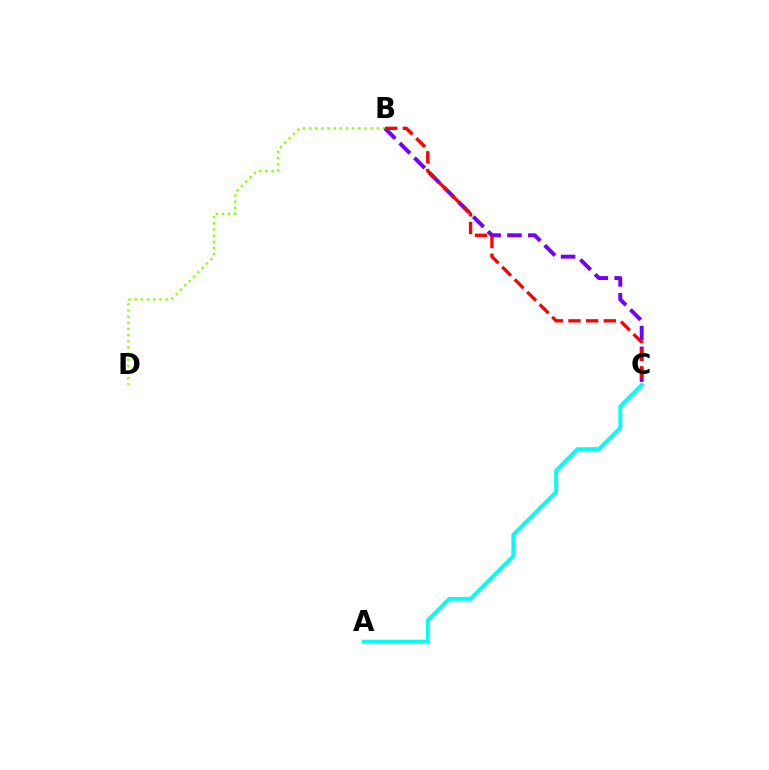{('B', 'D'): [{'color': '#84ff00', 'line_style': 'dotted', 'thickness': 1.67}], ('B', 'C'): [{'color': '#7200ff', 'line_style': 'dashed', 'thickness': 2.83}, {'color': '#ff0000', 'line_style': 'dashed', 'thickness': 2.4}], ('A', 'C'): [{'color': '#00fff6', 'line_style': 'solid', 'thickness': 2.82}]}